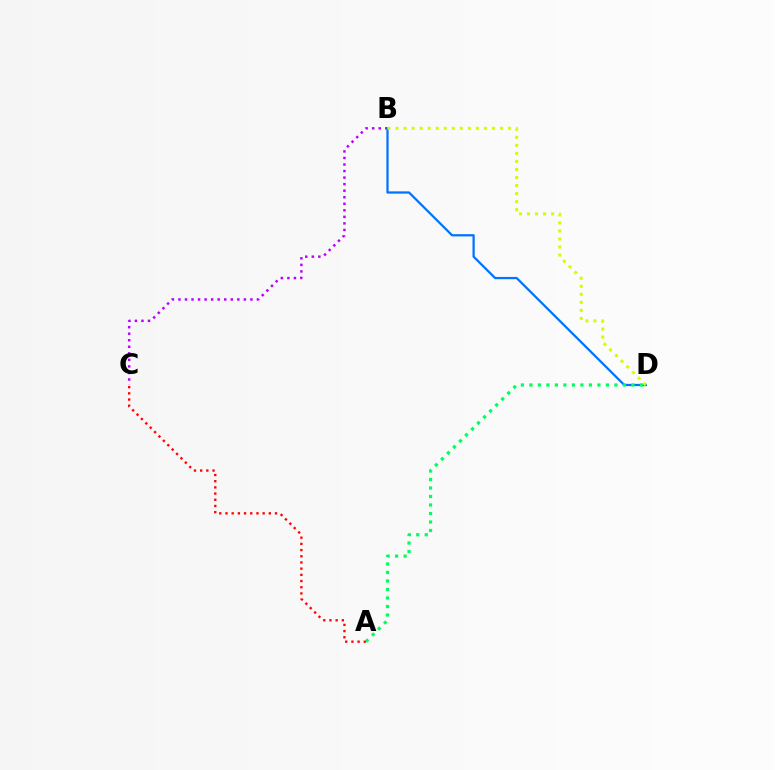{('B', 'C'): [{'color': '#b900ff', 'line_style': 'dotted', 'thickness': 1.78}], ('B', 'D'): [{'color': '#0074ff', 'line_style': 'solid', 'thickness': 1.62}, {'color': '#d1ff00', 'line_style': 'dotted', 'thickness': 2.18}], ('A', 'C'): [{'color': '#ff0000', 'line_style': 'dotted', 'thickness': 1.68}], ('A', 'D'): [{'color': '#00ff5c', 'line_style': 'dotted', 'thickness': 2.31}]}